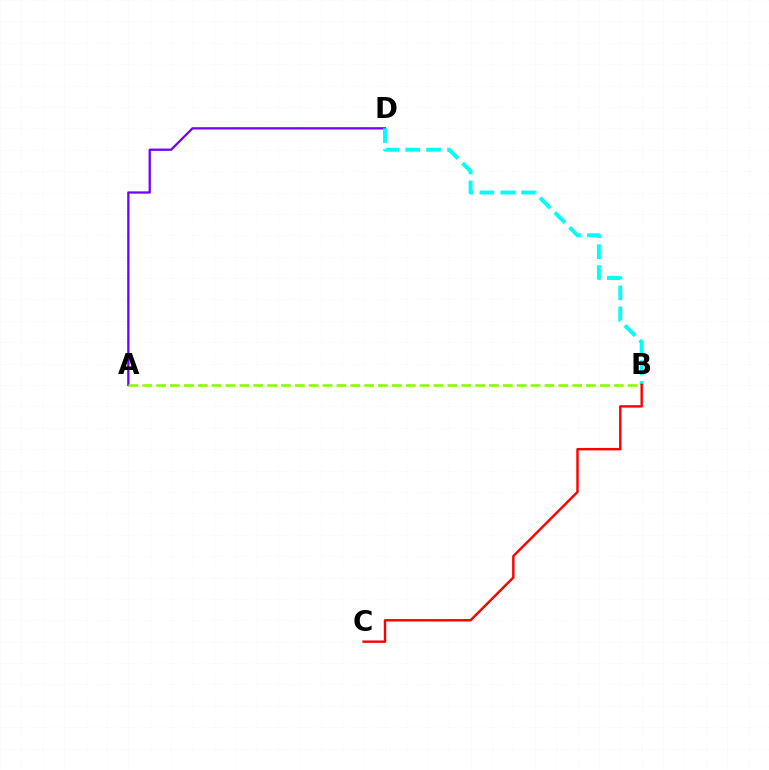{('A', 'D'): [{'color': '#7200ff', 'line_style': 'solid', 'thickness': 1.64}], ('A', 'B'): [{'color': '#84ff00', 'line_style': 'dashed', 'thickness': 1.88}], ('B', 'D'): [{'color': '#00fff6', 'line_style': 'dashed', 'thickness': 2.84}], ('B', 'C'): [{'color': '#ff0000', 'line_style': 'solid', 'thickness': 1.74}]}